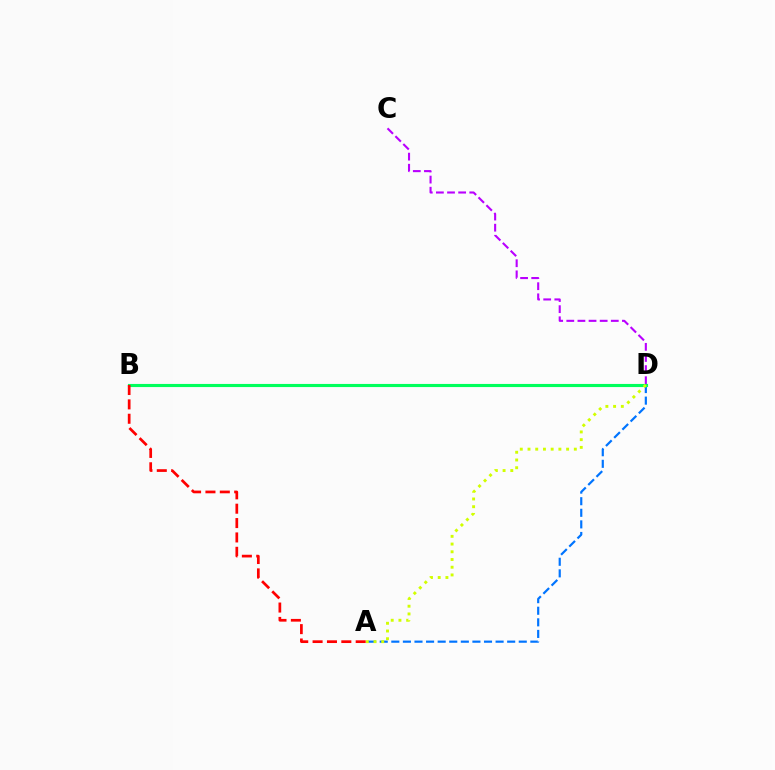{('A', 'D'): [{'color': '#0074ff', 'line_style': 'dashed', 'thickness': 1.57}, {'color': '#d1ff00', 'line_style': 'dotted', 'thickness': 2.1}], ('C', 'D'): [{'color': '#b900ff', 'line_style': 'dashed', 'thickness': 1.51}], ('B', 'D'): [{'color': '#00ff5c', 'line_style': 'solid', 'thickness': 2.25}], ('A', 'B'): [{'color': '#ff0000', 'line_style': 'dashed', 'thickness': 1.95}]}